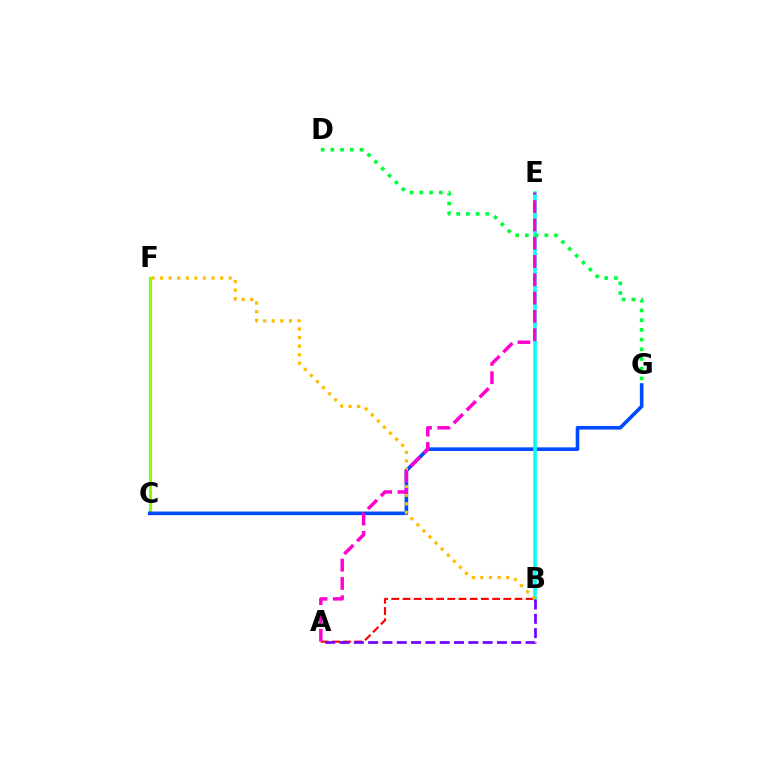{('C', 'F'): [{'color': '#84ff00', 'line_style': 'solid', 'thickness': 2.22}], ('A', 'B'): [{'color': '#ff0000', 'line_style': 'dashed', 'thickness': 1.52}, {'color': '#7200ff', 'line_style': 'dashed', 'thickness': 1.94}], ('C', 'G'): [{'color': '#004bff', 'line_style': 'solid', 'thickness': 2.6}], ('B', 'E'): [{'color': '#00fff6', 'line_style': 'solid', 'thickness': 2.55}], ('B', 'F'): [{'color': '#ffbd00', 'line_style': 'dotted', 'thickness': 2.33}], ('A', 'E'): [{'color': '#ff00cf', 'line_style': 'dashed', 'thickness': 2.49}], ('D', 'G'): [{'color': '#00ff39', 'line_style': 'dotted', 'thickness': 2.64}]}